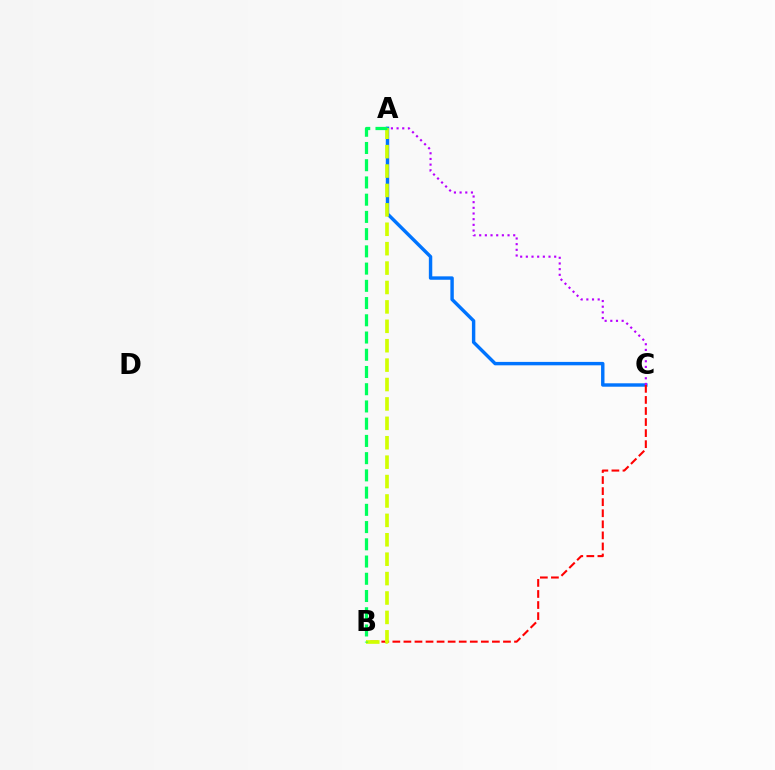{('A', 'C'): [{'color': '#0074ff', 'line_style': 'solid', 'thickness': 2.46}, {'color': '#b900ff', 'line_style': 'dotted', 'thickness': 1.54}], ('B', 'C'): [{'color': '#ff0000', 'line_style': 'dashed', 'thickness': 1.5}], ('A', 'B'): [{'color': '#d1ff00', 'line_style': 'dashed', 'thickness': 2.64}, {'color': '#00ff5c', 'line_style': 'dashed', 'thickness': 2.34}]}